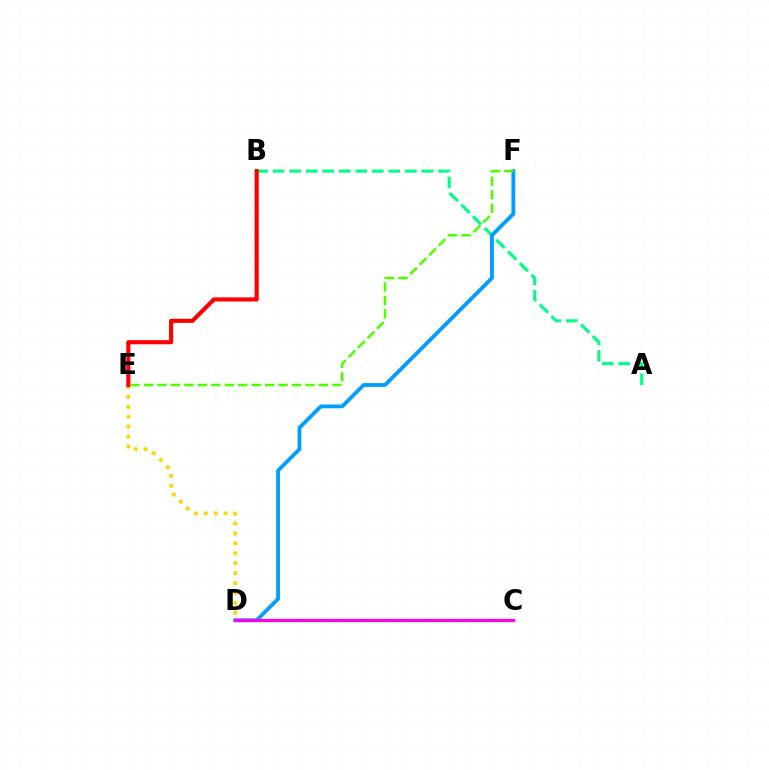{('D', 'E'): [{'color': '#ffd500', 'line_style': 'dotted', 'thickness': 2.7}], ('A', 'B'): [{'color': '#00ff86', 'line_style': 'dashed', 'thickness': 2.25}], ('C', 'D'): [{'color': '#3700ff', 'line_style': 'dotted', 'thickness': 2.04}, {'color': '#ff00ed', 'line_style': 'solid', 'thickness': 2.32}], ('B', 'E'): [{'color': '#ff0000', 'line_style': 'solid', 'thickness': 2.97}], ('D', 'F'): [{'color': '#009eff', 'line_style': 'solid', 'thickness': 2.75}], ('E', 'F'): [{'color': '#4fff00', 'line_style': 'dashed', 'thickness': 1.83}]}